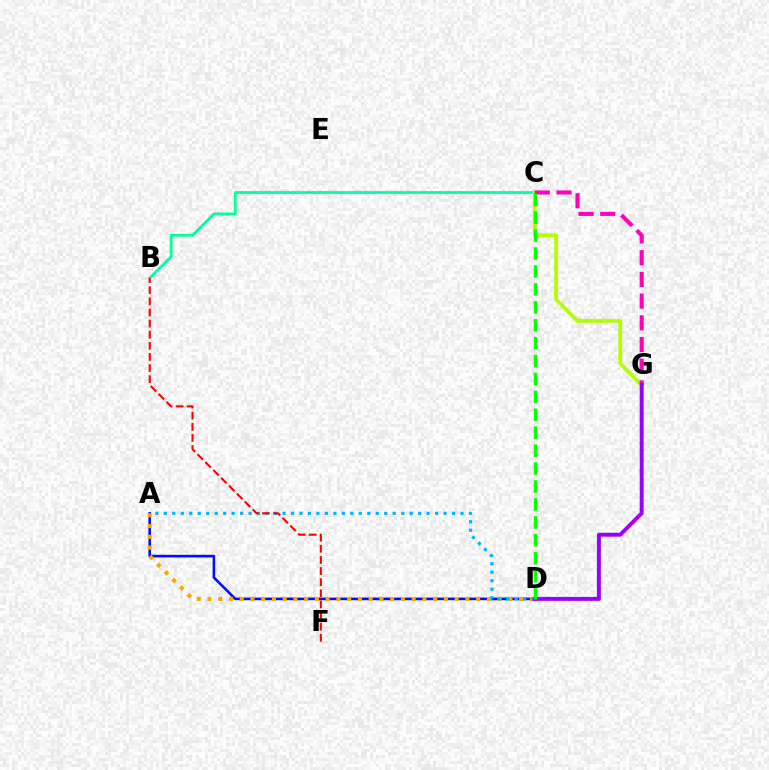{('B', 'C'): [{'color': '#00ff9d', 'line_style': 'solid', 'thickness': 1.96}], ('C', 'G'): [{'color': '#b3ff00', 'line_style': 'solid', 'thickness': 2.74}, {'color': '#ff00bd', 'line_style': 'dashed', 'thickness': 2.95}], ('A', 'D'): [{'color': '#0010ff', 'line_style': 'solid', 'thickness': 1.88}, {'color': '#ffa500', 'line_style': 'dotted', 'thickness': 2.92}, {'color': '#00b5ff', 'line_style': 'dotted', 'thickness': 2.3}], ('D', 'G'): [{'color': '#9b00ff', 'line_style': 'solid', 'thickness': 2.83}], ('C', 'D'): [{'color': '#08ff00', 'line_style': 'dashed', 'thickness': 2.43}], ('B', 'F'): [{'color': '#ff0000', 'line_style': 'dashed', 'thickness': 1.51}]}